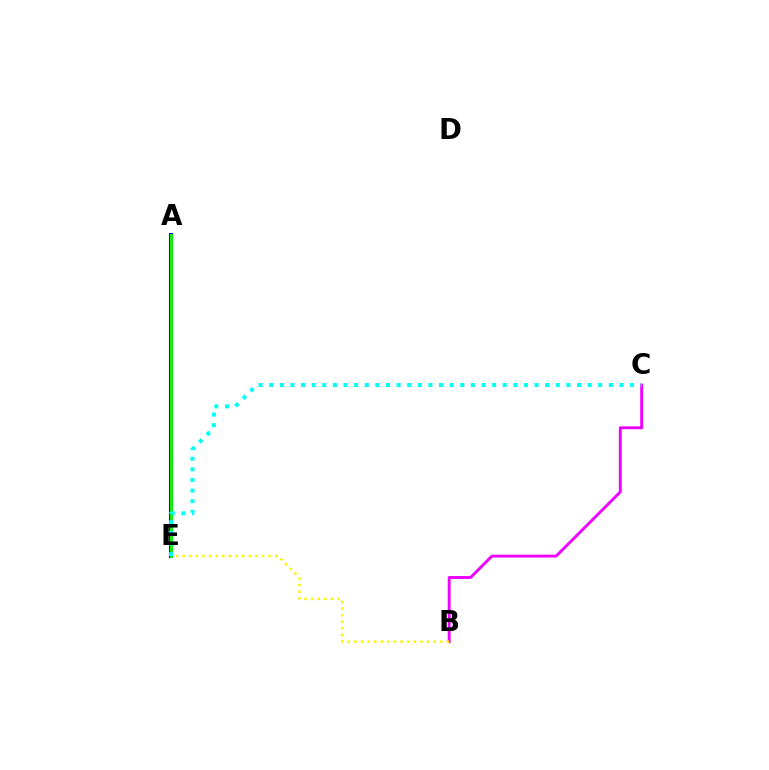{('A', 'E'): [{'color': '#0010ff', 'line_style': 'solid', 'thickness': 2.96}, {'color': '#ff0000', 'line_style': 'solid', 'thickness': 1.61}, {'color': '#08ff00', 'line_style': 'solid', 'thickness': 2.02}], ('B', 'C'): [{'color': '#ee00ff', 'line_style': 'solid', 'thickness': 2.08}], ('B', 'E'): [{'color': '#fcf500', 'line_style': 'dotted', 'thickness': 1.8}], ('C', 'E'): [{'color': '#00fff6', 'line_style': 'dotted', 'thickness': 2.88}]}